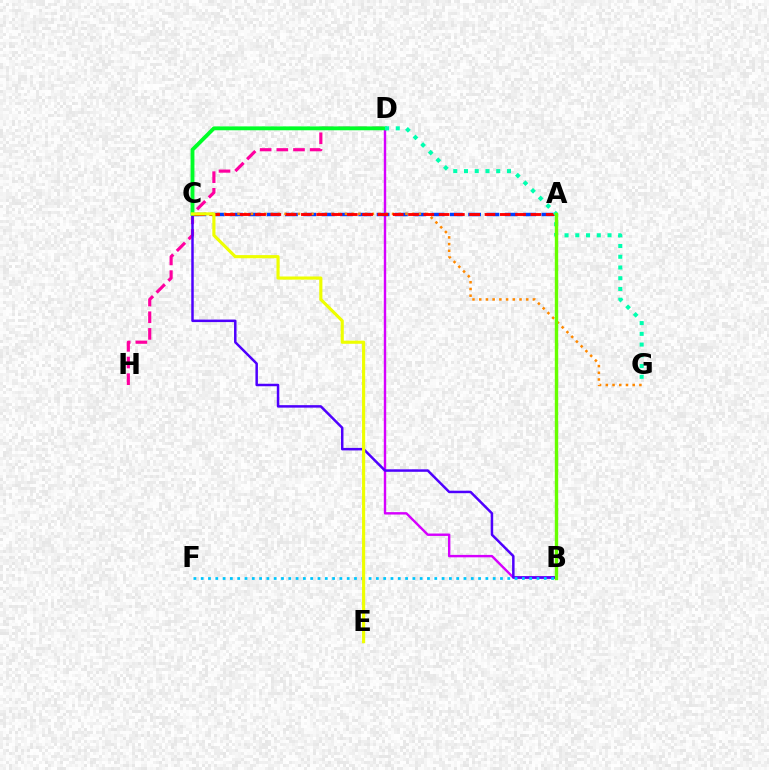{('B', 'D'): [{'color': '#d600ff', 'line_style': 'solid', 'thickness': 1.73}], ('A', 'C'): [{'color': '#003fff', 'line_style': 'dashed', 'thickness': 2.49}, {'color': '#ff0000', 'line_style': 'dashed', 'thickness': 2.08}], ('D', 'H'): [{'color': '#ff00a0', 'line_style': 'dashed', 'thickness': 2.26}], ('C', 'G'): [{'color': '#ff8800', 'line_style': 'dotted', 'thickness': 1.82}], ('B', 'C'): [{'color': '#4f00ff', 'line_style': 'solid', 'thickness': 1.79}], ('B', 'F'): [{'color': '#00c7ff', 'line_style': 'dotted', 'thickness': 1.98}], ('C', 'D'): [{'color': '#00ff27', 'line_style': 'solid', 'thickness': 2.78}], ('D', 'G'): [{'color': '#00ffaf', 'line_style': 'dotted', 'thickness': 2.92}], ('A', 'B'): [{'color': '#66ff00', 'line_style': 'solid', 'thickness': 2.44}], ('C', 'E'): [{'color': '#eeff00', 'line_style': 'solid', 'thickness': 2.26}]}